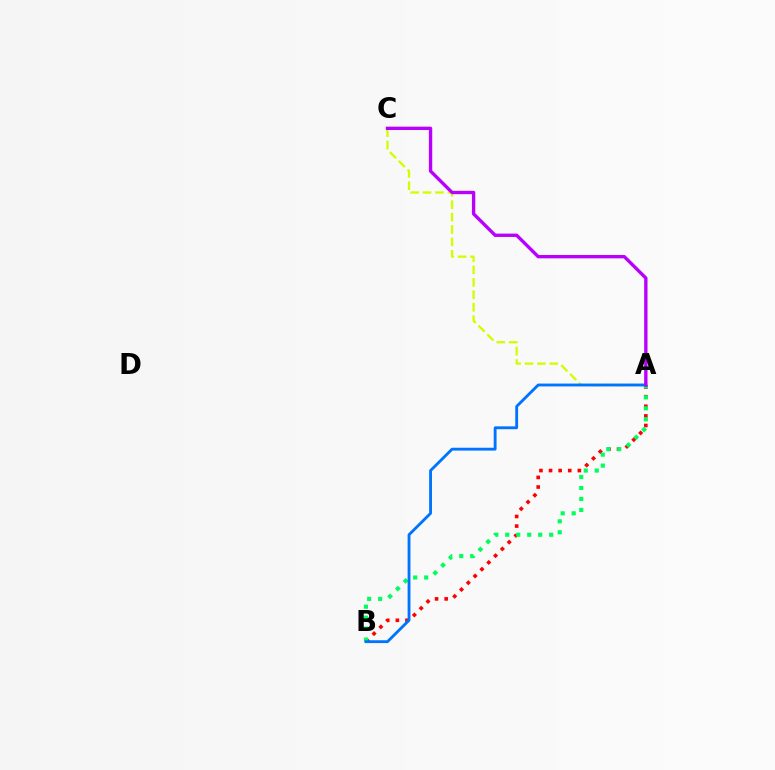{('A', 'C'): [{'color': '#d1ff00', 'line_style': 'dashed', 'thickness': 1.69}, {'color': '#b900ff', 'line_style': 'solid', 'thickness': 2.42}], ('A', 'B'): [{'color': '#ff0000', 'line_style': 'dotted', 'thickness': 2.61}, {'color': '#00ff5c', 'line_style': 'dotted', 'thickness': 2.98}, {'color': '#0074ff', 'line_style': 'solid', 'thickness': 2.05}]}